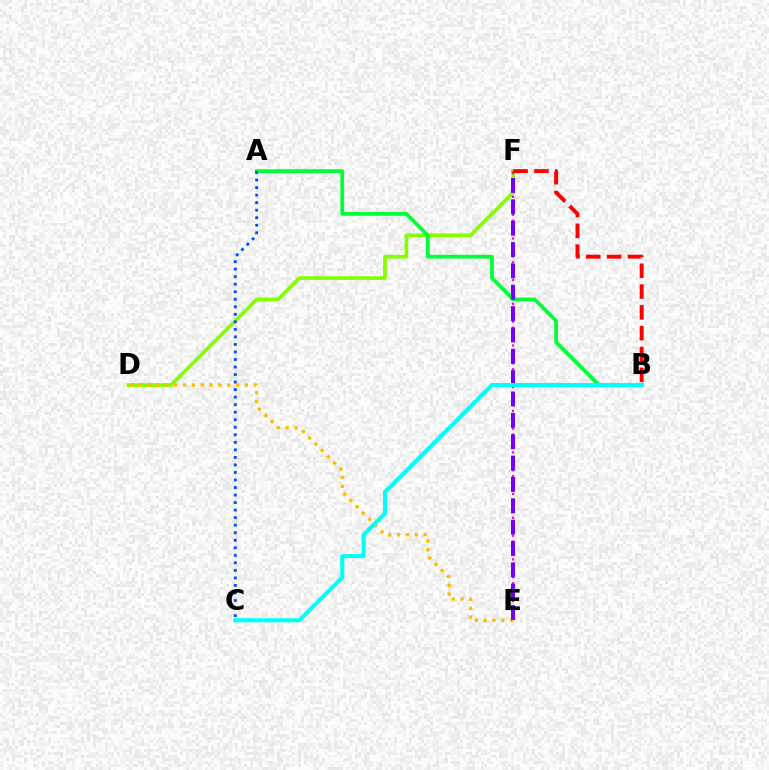{('D', 'F'): [{'color': '#84ff00', 'line_style': 'solid', 'thickness': 2.68}], ('D', 'E'): [{'color': '#ffbd00', 'line_style': 'dotted', 'thickness': 2.41}], ('A', 'B'): [{'color': '#00ff39', 'line_style': 'solid', 'thickness': 2.7}], ('E', 'F'): [{'color': '#ff00cf', 'line_style': 'dotted', 'thickness': 1.61}, {'color': '#7200ff', 'line_style': 'dashed', 'thickness': 2.9}], ('A', 'C'): [{'color': '#004bff', 'line_style': 'dotted', 'thickness': 2.05}], ('B', 'C'): [{'color': '#00fff6', 'line_style': 'solid', 'thickness': 2.93}], ('B', 'F'): [{'color': '#ff0000', 'line_style': 'dashed', 'thickness': 2.83}]}